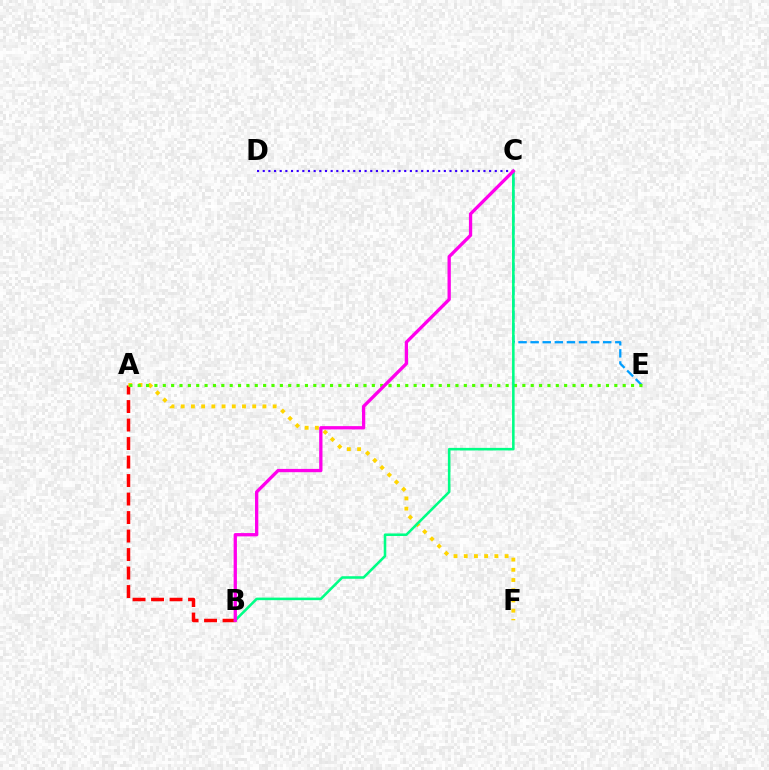{('C', 'E'): [{'color': '#009eff', 'line_style': 'dashed', 'thickness': 1.64}], ('C', 'D'): [{'color': '#3700ff', 'line_style': 'dotted', 'thickness': 1.54}], ('A', 'B'): [{'color': '#ff0000', 'line_style': 'dashed', 'thickness': 2.51}], ('A', 'F'): [{'color': '#ffd500', 'line_style': 'dotted', 'thickness': 2.78}], ('A', 'E'): [{'color': '#4fff00', 'line_style': 'dotted', 'thickness': 2.27}], ('B', 'C'): [{'color': '#00ff86', 'line_style': 'solid', 'thickness': 1.85}, {'color': '#ff00ed', 'line_style': 'solid', 'thickness': 2.37}]}